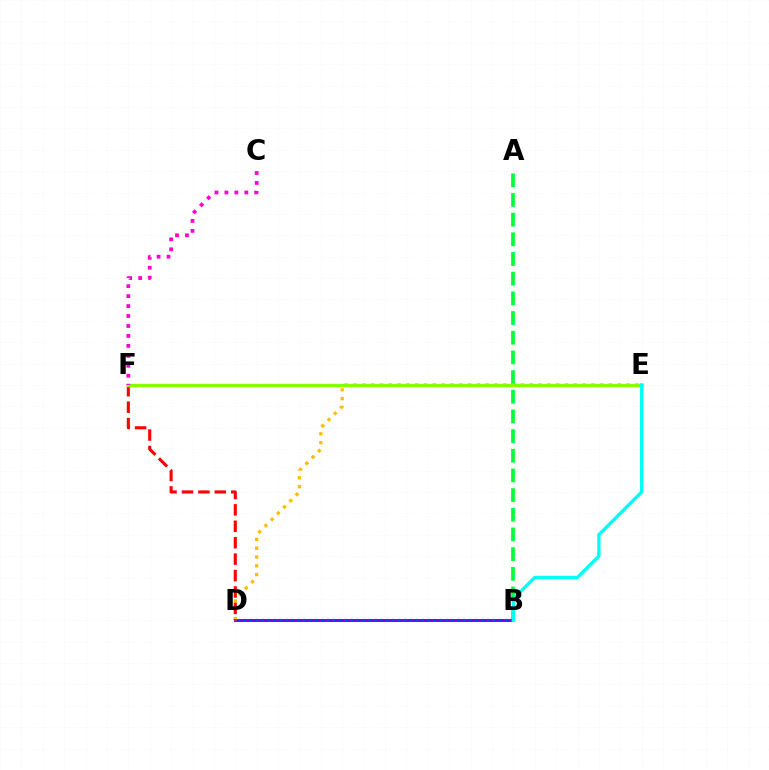{('B', 'D'): [{'color': '#7200ff', 'line_style': 'solid', 'thickness': 2.11}, {'color': '#004bff', 'line_style': 'dotted', 'thickness': 1.61}], ('A', 'B'): [{'color': '#00ff39', 'line_style': 'dashed', 'thickness': 2.67}], ('D', 'E'): [{'color': '#ffbd00', 'line_style': 'dotted', 'thickness': 2.39}], ('D', 'F'): [{'color': '#ff0000', 'line_style': 'dashed', 'thickness': 2.23}], ('E', 'F'): [{'color': '#84ff00', 'line_style': 'solid', 'thickness': 2.41}], ('B', 'E'): [{'color': '#00fff6', 'line_style': 'solid', 'thickness': 2.4}], ('C', 'F'): [{'color': '#ff00cf', 'line_style': 'dotted', 'thickness': 2.7}]}